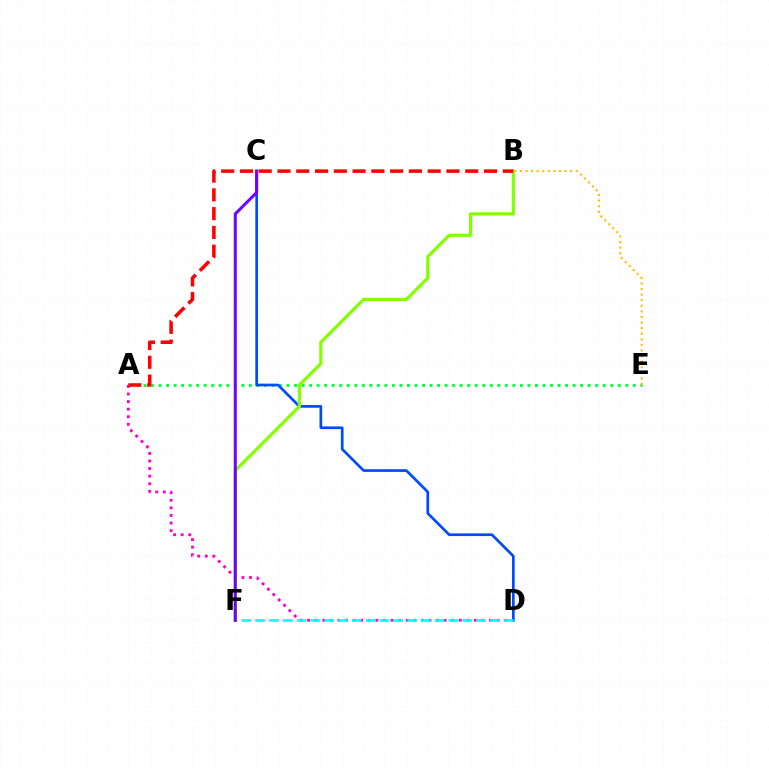{('A', 'E'): [{'color': '#00ff39', 'line_style': 'dotted', 'thickness': 2.05}], ('A', 'D'): [{'color': '#ff00cf', 'line_style': 'dotted', 'thickness': 2.06}], ('C', 'D'): [{'color': '#004bff', 'line_style': 'solid', 'thickness': 1.94}], ('D', 'F'): [{'color': '#00fff6', 'line_style': 'dashed', 'thickness': 1.88}], ('B', 'E'): [{'color': '#ffbd00', 'line_style': 'dotted', 'thickness': 1.52}], ('B', 'F'): [{'color': '#84ff00', 'line_style': 'solid', 'thickness': 2.31}], ('C', 'F'): [{'color': '#7200ff', 'line_style': 'solid', 'thickness': 2.17}], ('A', 'B'): [{'color': '#ff0000', 'line_style': 'dashed', 'thickness': 2.55}]}